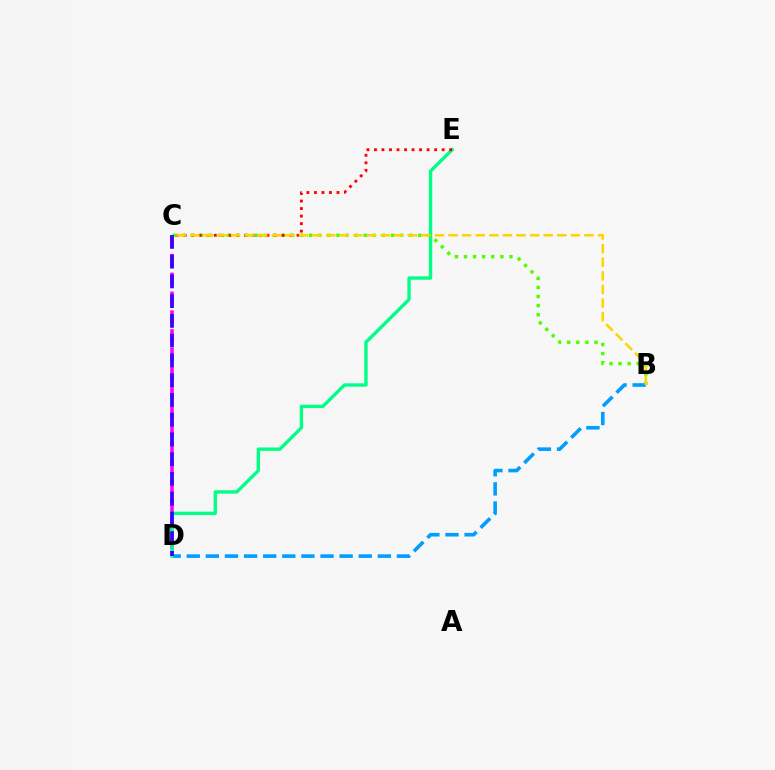{('B', 'C'): [{'color': '#4fff00', 'line_style': 'dotted', 'thickness': 2.47}, {'color': '#ffd500', 'line_style': 'dashed', 'thickness': 1.85}], ('C', 'D'): [{'color': '#ff00ed', 'line_style': 'dashed', 'thickness': 2.56}, {'color': '#3700ff', 'line_style': 'dashed', 'thickness': 2.68}], ('B', 'D'): [{'color': '#009eff', 'line_style': 'dashed', 'thickness': 2.6}], ('D', 'E'): [{'color': '#00ff86', 'line_style': 'solid', 'thickness': 2.42}], ('C', 'E'): [{'color': '#ff0000', 'line_style': 'dotted', 'thickness': 2.04}]}